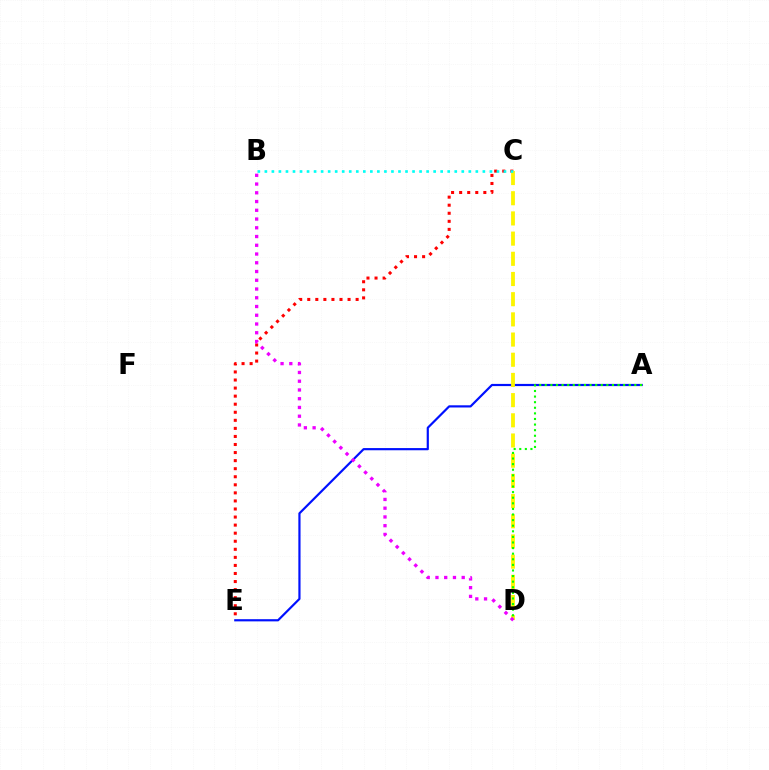{('A', 'E'): [{'color': '#0010ff', 'line_style': 'solid', 'thickness': 1.57}], ('C', 'E'): [{'color': '#ff0000', 'line_style': 'dotted', 'thickness': 2.19}], ('C', 'D'): [{'color': '#fcf500', 'line_style': 'dashed', 'thickness': 2.74}], ('B', 'C'): [{'color': '#00fff6', 'line_style': 'dotted', 'thickness': 1.91}], ('A', 'D'): [{'color': '#08ff00', 'line_style': 'dotted', 'thickness': 1.52}], ('B', 'D'): [{'color': '#ee00ff', 'line_style': 'dotted', 'thickness': 2.38}]}